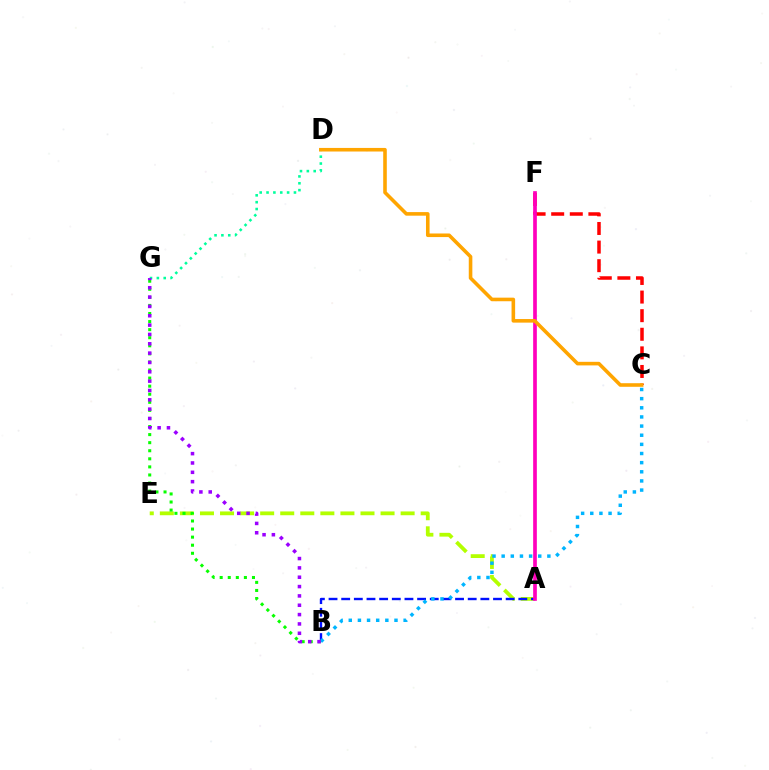{('A', 'E'): [{'color': '#b3ff00', 'line_style': 'dashed', 'thickness': 2.73}], ('C', 'F'): [{'color': '#ff0000', 'line_style': 'dashed', 'thickness': 2.53}], ('A', 'B'): [{'color': '#0010ff', 'line_style': 'dashed', 'thickness': 1.72}], ('B', 'C'): [{'color': '#00b5ff', 'line_style': 'dotted', 'thickness': 2.48}], ('B', 'G'): [{'color': '#08ff00', 'line_style': 'dotted', 'thickness': 2.19}, {'color': '#9b00ff', 'line_style': 'dotted', 'thickness': 2.54}], ('A', 'F'): [{'color': '#ff00bd', 'line_style': 'solid', 'thickness': 2.65}], ('D', 'G'): [{'color': '#00ff9d', 'line_style': 'dotted', 'thickness': 1.86}], ('C', 'D'): [{'color': '#ffa500', 'line_style': 'solid', 'thickness': 2.58}]}